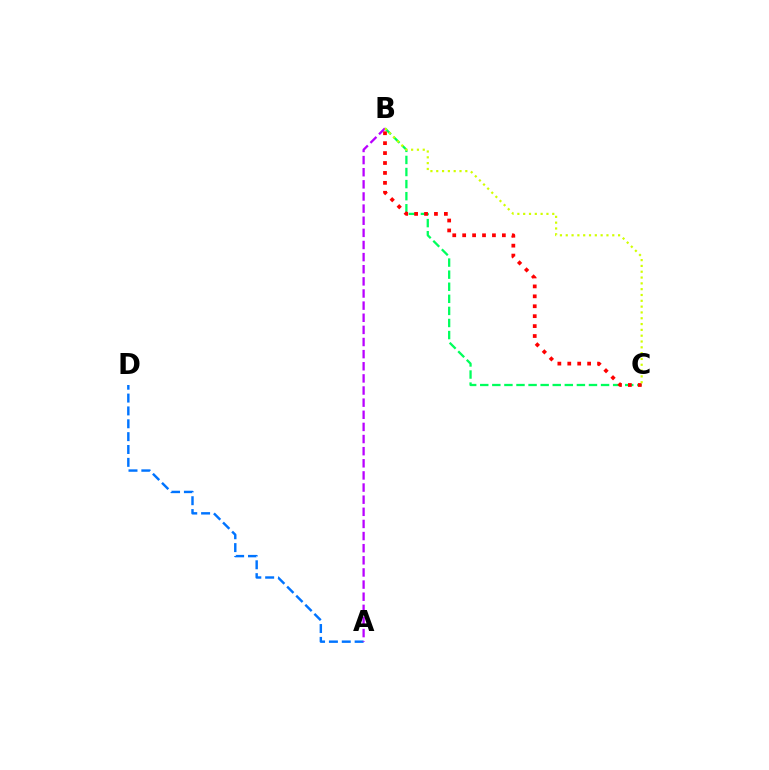{('B', 'C'): [{'color': '#00ff5c', 'line_style': 'dashed', 'thickness': 1.64}, {'color': '#ff0000', 'line_style': 'dotted', 'thickness': 2.7}, {'color': '#d1ff00', 'line_style': 'dotted', 'thickness': 1.58}], ('A', 'D'): [{'color': '#0074ff', 'line_style': 'dashed', 'thickness': 1.75}], ('A', 'B'): [{'color': '#b900ff', 'line_style': 'dashed', 'thickness': 1.65}]}